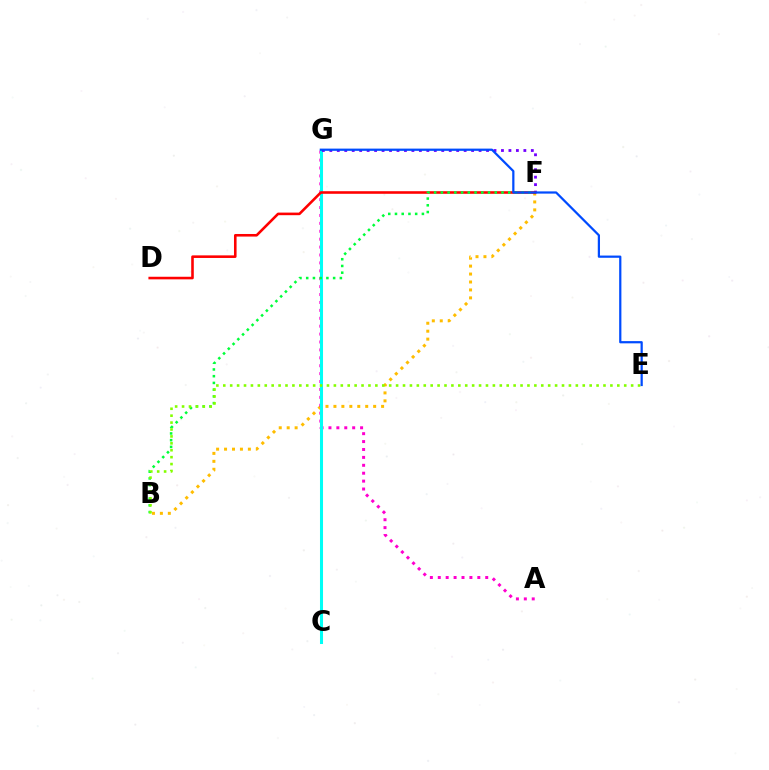{('B', 'F'): [{'color': '#ffbd00', 'line_style': 'dotted', 'thickness': 2.16}, {'color': '#00ff39', 'line_style': 'dotted', 'thickness': 1.83}], ('A', 'G'): [{'color': '#ff00cf', 'line_style': 'dotted', 'thickness': 2.15}], ('C', 'G'): [{'color': '#00fff6', 'line_style': 'solid', 'thickness': 2.19}], ('F', 'G'): [{'color': '#7200ff', 'line_style': 'dotted', 'thickness': 2.03}], ('D', 'F'): [{'color': '#ff0000', 'line_style': 'solid', 'thickness': 1.86}], ('B', 'E'): [{'color': '#84ff00', 'line_style': 'dotted', 'thickness': 1.88}], ('E', 'G'): [{'color': '#004bff', 'line_style': 'solid', 'thickness': 1.6}]}